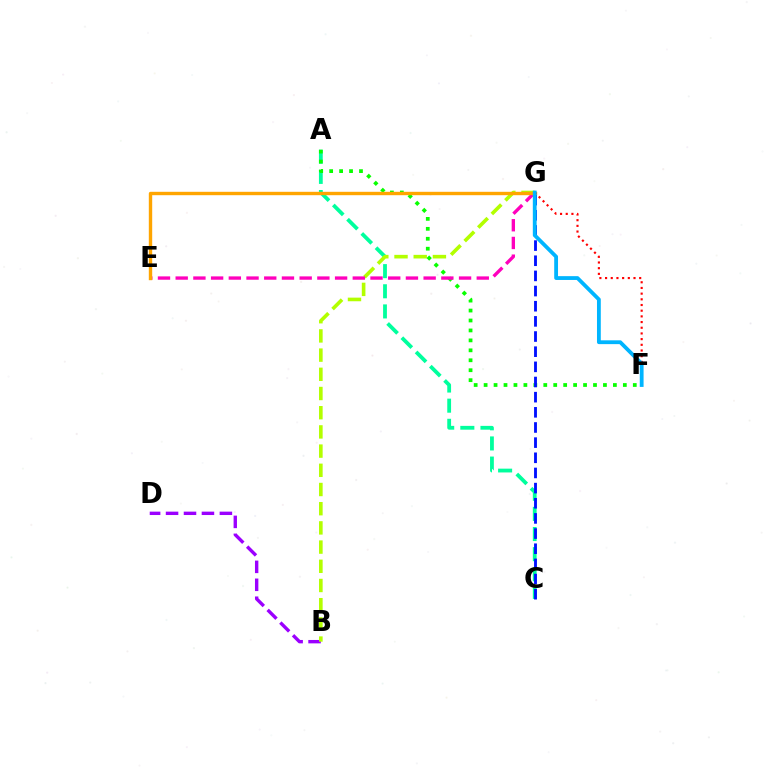{('A', 'C'): [{'color': '#00ff9d', 'line_style': 'dashed', 'thickness': 2.74}], ('B', 'D'): [{'color': '#9b00ff', 'line_style': 'dashed', 'thickness': 2.44}], ('B', 'G'): [{'color': '#b3ff00', 'line_style': 'dashed', 'thickness': 2.61}], ('A', 'F'): [{'color': '#08ff00', 'line_style': 'dotted', 'thickness': 2.7}], ('E', 'G'): [{'color': '#ff00bd', 'line_style': 'dashed', 'thickness': 2.41}, {'color': '#ffa500', 'line_style': 'solid', 'thickness': 2.44}], ('F', 'G'): [{'color': '#ff0000', 'line_style': 'dotted', 'thickness': 1.54}, {'color': '#00b5ff', 'line_style': 'solid', 'thickness': 2.74}], ('C', 'G'): [{'color': '#0010ff', 'line_style': 'dashed', 'thickness': 2.06}]}